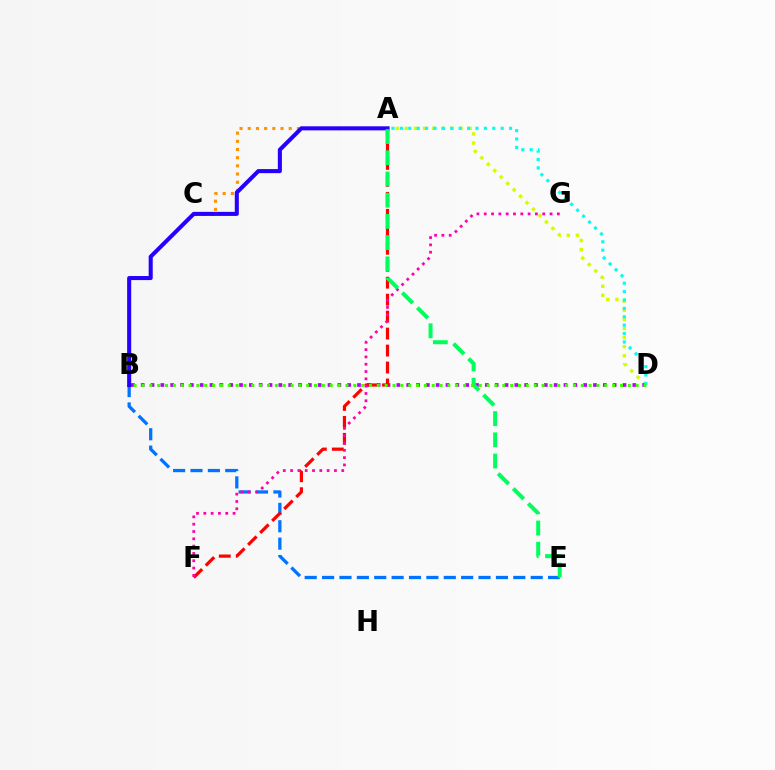{('A', 'C'): [{'color': '#ff9400', 'line_style': 'dotted', 'thickness': 2.22}], ('A', 'D'): [{'color': '#d1ff00', 'line_style': 'dotted', 'thickness': 2.48}, {'color': '#00fff6', 'line_style': 'dotted', 'thickness': 2.28}], ('B', 'D'): [{'color': '#b900ff', 'line_style': 'dotted', 'thickness': 2.67}, {'color': '#3dff00', 'line_style': 'dotted', 'thickness': 2.13}], ('B', 'E'): [{'color': '#0074ff', 'line_style': 'dashed', 'thickness': 2.36}], ('A', 'F'): [{'color': '#ff0000', 'line_style': 'dashed', 'thickness': 2.31}], ('F', 'G'): [{'color': '#ff00ac', 'line_style': 'dotted', 'thickness': 1.99}], ('A', 'B'): [{'color': '#2500ff', 'line_style': 'solid', 'thickness': 2.92}], ('A', 'E'): [{'color': '#00ff5c', 'line_style': 'dashed', 'thickness': 2.88}]}